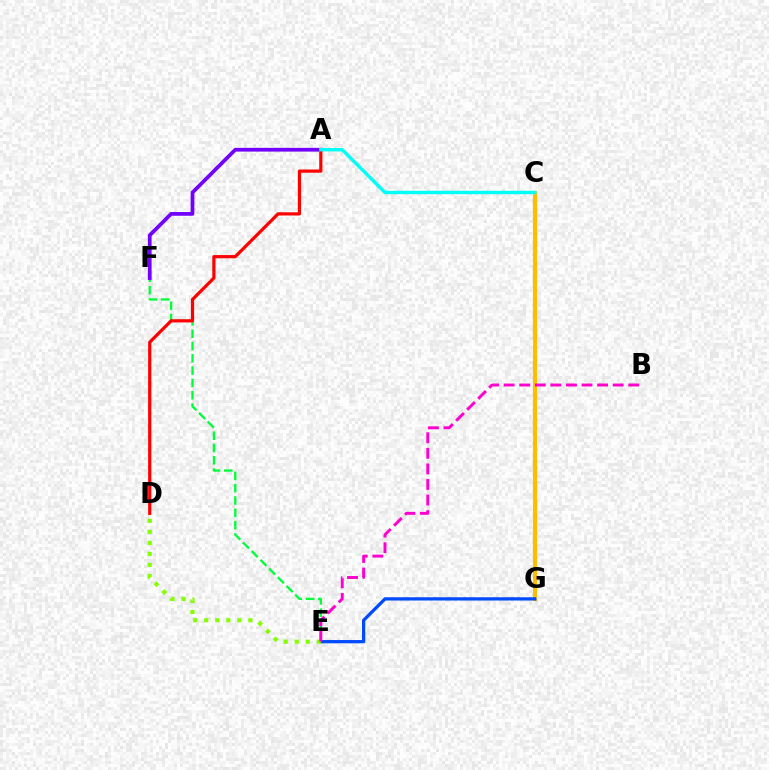{('E', 'F'): [{'color': '#00ff39', 'line_style': 'dashed', 'thickness': 1.67}], ('A', 'F'): [{'color': '#7200ff', 'line_style': 'solid', 'thickness': 2.7}], ('C', 'G'): [{'color': '#ffbd00', 'line_style': 'solid', 'thickness': 2.99}], ('E', 'G'): [{'color': '#004bff', 'line_style': 'solid', 'thickness': 2.35}], ('D', 'E'): [{'color': '#84ff00', 'line_style': 'dotted', 'thickness': 3.0}], ('B', 'E'): [{'color': '#ff00cf', 'line_style': 'dashed', 'thickness': 2.12}], ('A', 'D'): [{'color': '#ff0000', 'line_style': 'solid', 'thickness': 2.31}], ('A', 'C'): [{'color': '#00fff6', 'line_style': 'solid', 'thickness': 2.45}]}